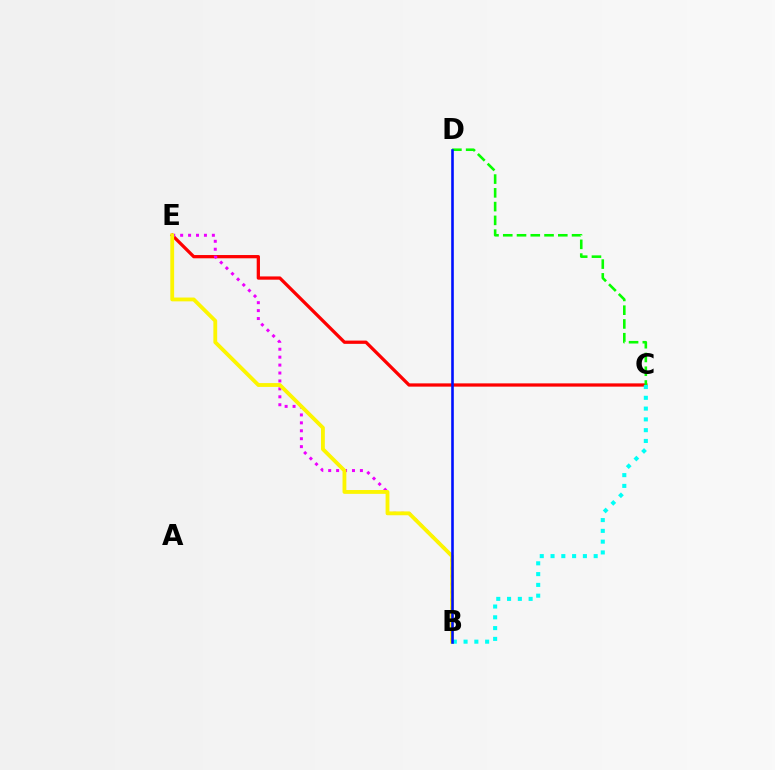{('C', 'E'): [{'color': '#ff0000', 'line_style': 'solid', 'thickness': 2.35}], ('B', 'E'): [{'color': '#ee00ff', 'line_style': 'dotted', 'thickness': 2.15}, {'color': '#fcf500', 'line_style': 'solid', 'thickness': 2.75}], ('B', 'C'): [{'color': '#00fff6', 'line_style': 'dotted', 'thickness': 2.93}], ('C', 'D'): [{'color': '#08ff00', 'line_style': 'dashed', 'thickness': 1.87}], ('B', 'D'): [{'color': '#0010ff', 'line_style': 'solid', 'thickness': 1.88}]}